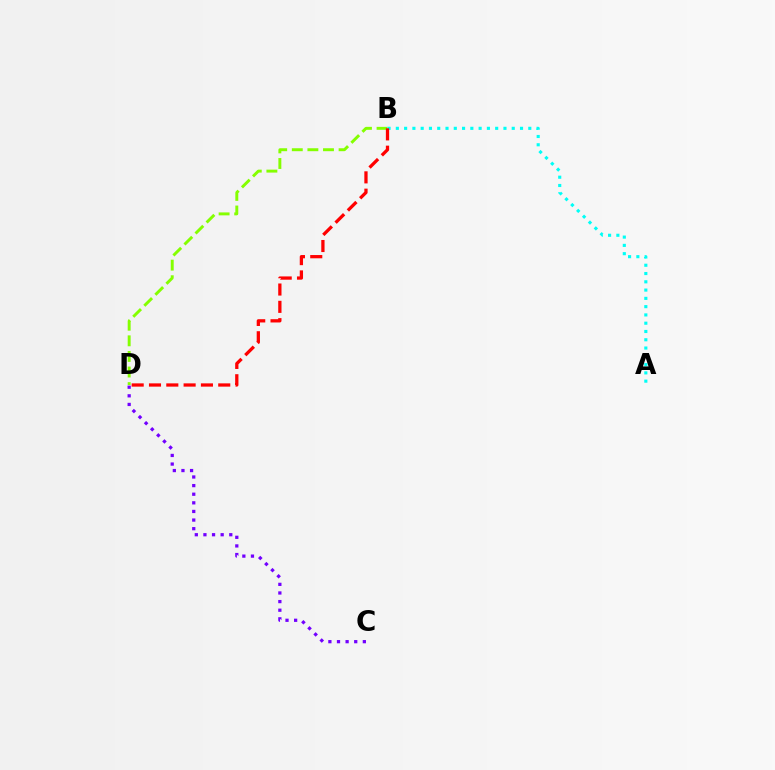{('B', 'D'): [{'color': '#84ff00', 'line_style': 'dashed', 'thickness': 2.12}, {'color': '#ff0000', 'line_style': 'dashed', 'thickness': 2.35}], ('A', 'B'): [{'color': '#00fff6', 'line_style': 'dotted', 'thickness': 2.25}], ('C', 'D'): [{'color': '#7200ff', 'line_style': 'dotted', 'thickness': 2.34}]}